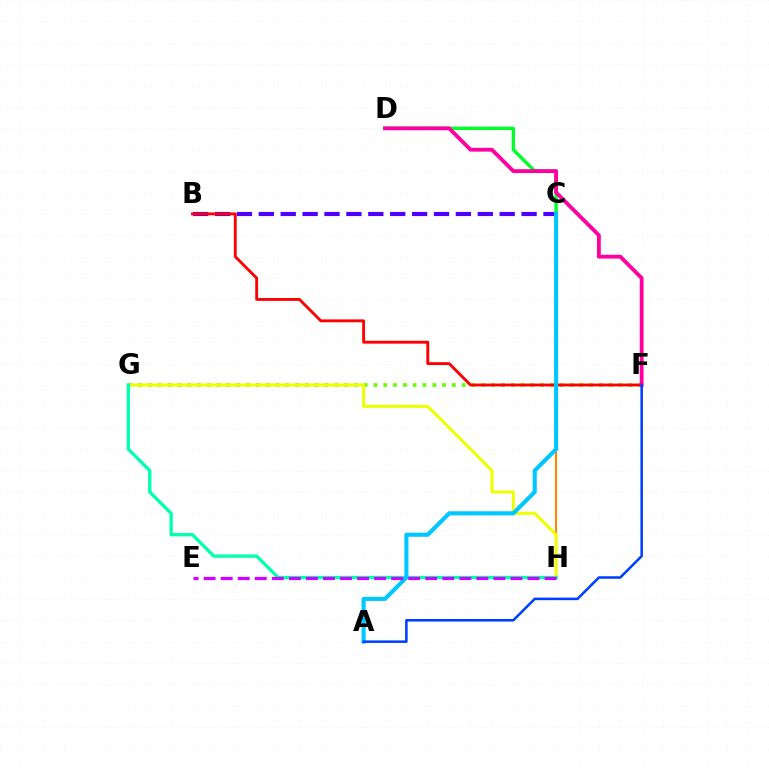{('F', 'G'): [{'color': '#66ff00', 'line_style': 'dotted', 'thickness': 2.66}], ('C', 'D'): [{'color': '#00ff27', 'line_style': 'solid', 'thickness': 2.41}], ('C', 'H'): [{'color': '#ff8800', 'line_style': 'solid', 'thickness': 1.51}], ('B', 'C'): [{'color': '#4f00ff', 'line_style': 'dashed', 'thickness': 2.97}], ('G', 'H'): [{'color': '#eeff00', 'line_style': 'solid', 'thickness': 2.17}, {'color': '#00ffaf', 'line_style': 'solid', 'thickness': 2.38}], ('B', 'F'): [{'color': '#ff0000', 'line_style': 'solid', 'thickness': 2.07}], ('D', 'F'): [{'color': '#ff00a0', 'line_style': 'solid', 'thickness': 2.75}], ('A', 'C'): [{'color': '#00c7ff', 'line_style': 'solid', 'thickness': 2.96}], ('E', 'H'): [{'color': '#d600ff', 'line_style': 'dashed', 'thickness': 2.32}], ('A', 'F'): [{'color': '#003fff', 'line_style': 'solid', 'thickness': 1.83}]}